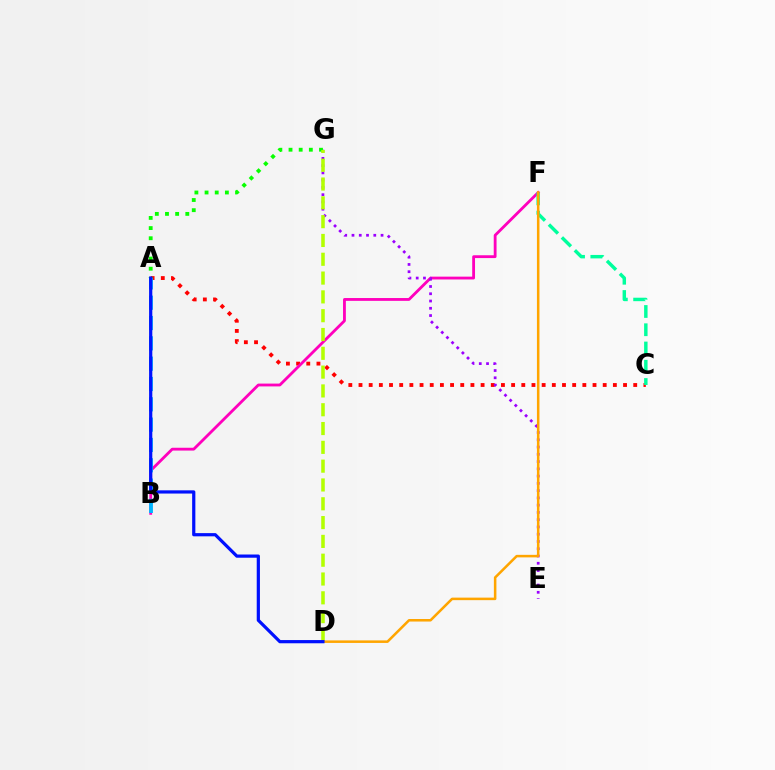{('A', 'C'): [{'color': '#ff0000', 'line_style': 'dotted', 'thickness': 2.76}], ('B', 'F'): [{'color': '#ff00bd', 'line_style': 'solid', 'thickness': 2.03}], ('C', 'F'): [{'color': '#00ff9d', 'line_style': 'dashed', 'thickness': 2.48}], ('E', 'G'): [{'color': '#9b00ff', 'line_style': 'dotted', 'thickness': 1.97}], ('A', 'G'): [{'color': '#08ff00', 'line_style': 'dotted', 'thickness': 2.76}], ('D', 'G'): [{'color': '#b3ff00', 'line_style': 'dashed', 'thickness': 2.56}], ('A', 'B'): [{'color': '#00b5ff', 'line_style': 'dashed', 'thickness': 2.76}], ('D', 'F'): [{'color': '#ffa500', 'line_style': 'solid', 'thickness': 1.83}], ('A', 'D'): [{'color': '#0010ff', 'line_style': 'solid', 'thickness': 2.31}]}